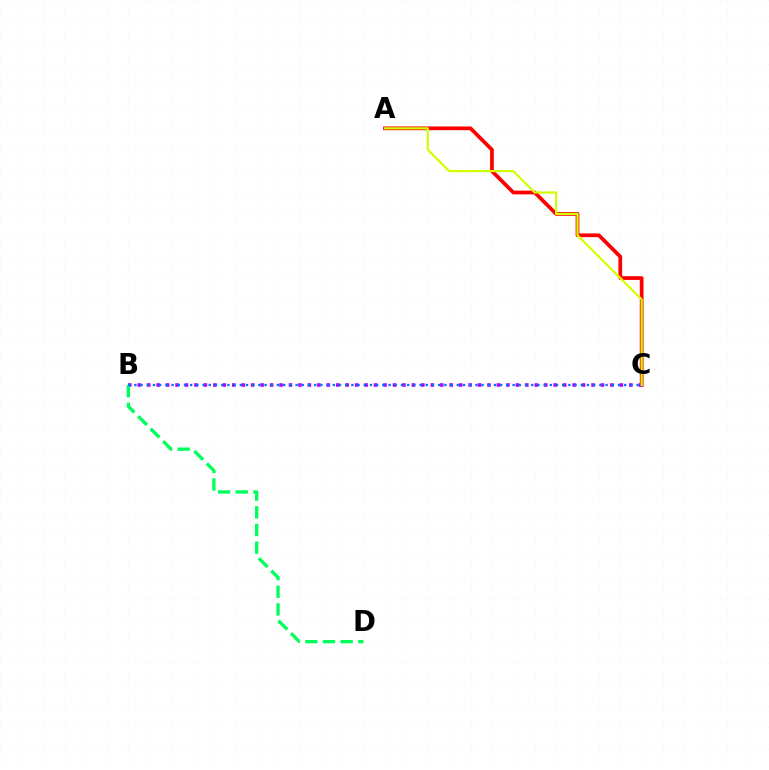{('A', 'C'): [{'color': '#ff0000', 'line_style': 'solid', 'thickness': 2.69}, {'color': '#d1ff00', 'line_style': 'solid', 'thickness': 1.57}], ('B', 'C'): [{'color': '#b900ff', 'line_style': 'dotted', 'thickness': 2.57}, {'color': '#0074ff', 'line_style': 'dotted', 'thickness': 1.68}], ('B', 'D'): [{'color': '#00ff5c', 'line_style': 'dashed', 'thickness': 2.4}]}